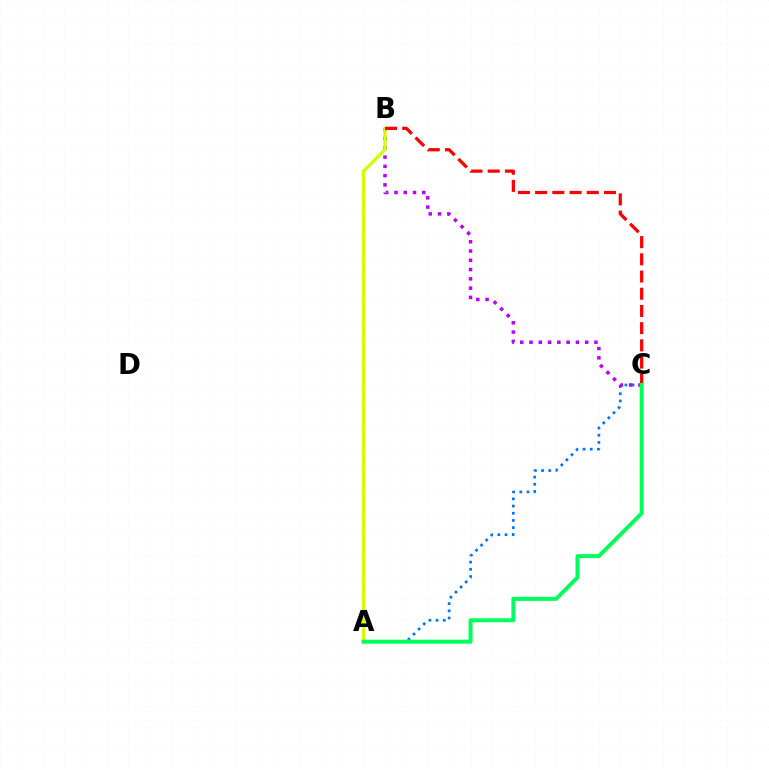{('A', 'C'): [{'color': '#0074ff', 'line_style': 'dotted', 'thickness': 1.95}, {'color': '#00ff5c', 'line_style': 'solid', 'thickness': 2.86}], ('B', 'C'): [{'color': '#b900ff', 'line_style': 'dotted', 'thickness': 2.52}, {'color': '#ff0000', 'line_style': 'dashed', 'thickness': 2.34}], ('A', 'B'): [{'color': '#d1ff00', 'line_style': 'solid', 'thickness': 2.34}]}